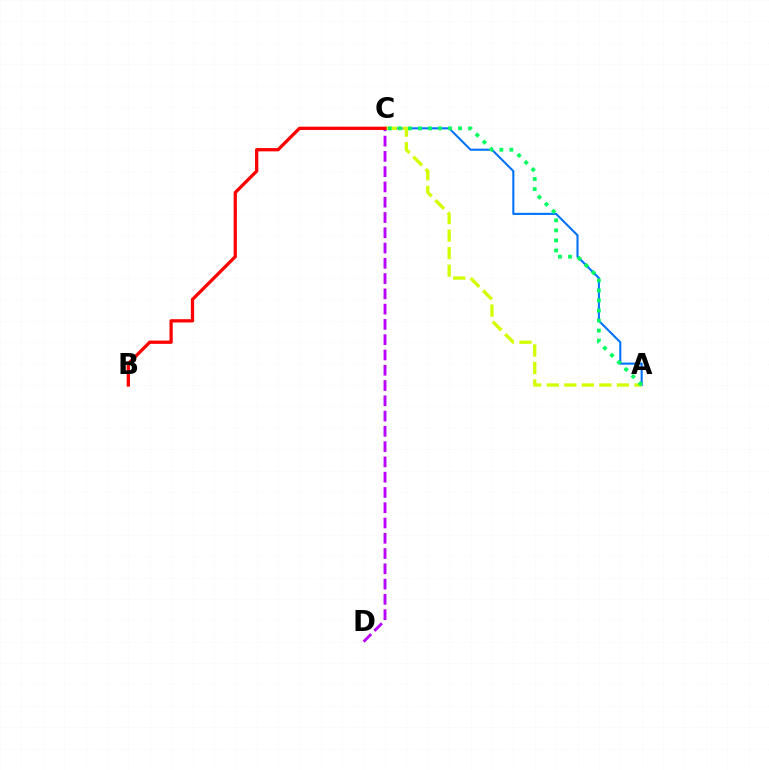{('C', 'D'): [{'color': '#b900ff', 'line_style': 'dashed', 'thickness': 2.08}], ('A', 'C'): [{'color': '#0074ff', 'line_style': 'solid', 'thickness': 1.52}, {'color': '#d1ff00', 'line_style': 'dashed', 'thickness': 2.38}, {'color': '#00ff5c', 'line_style': 'dotted', 'thickness': 2.73}], ('B', 'C'): [{'color': '#ff0000', 'line_style': 'solid', 'thickness': 2.36}]}